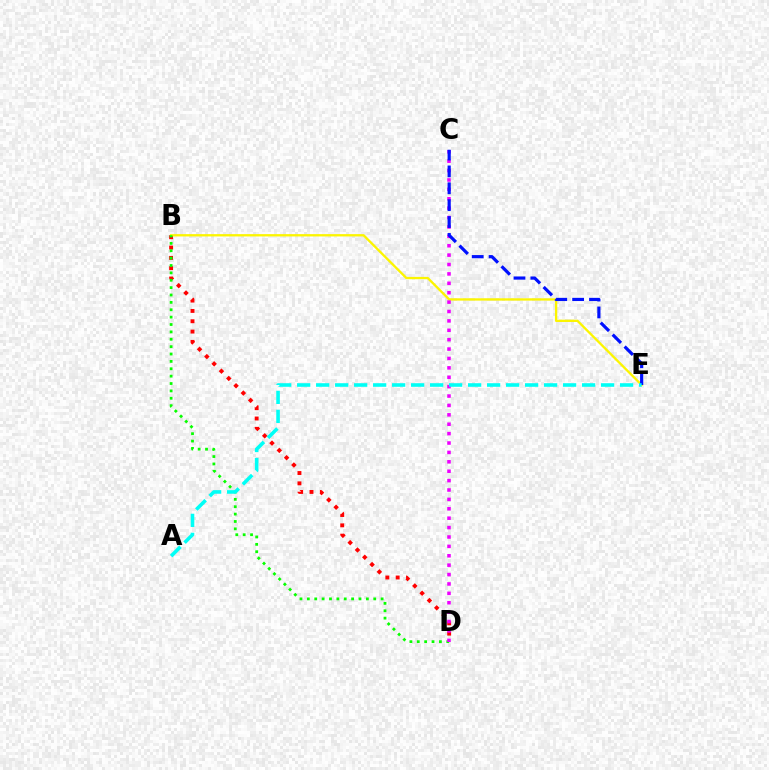{('B', 'D'): [{'color': '#ff0000', 'line_style': 'dotted', 'thickness': 2.8}, {'color': '#08ff00', 'line_style': 'dotted', 'thickness': 2.0}], ('B', 'E'): [{'color': '#fcf500', 'line_style': 'solid', 'thickness': 1.67}], ('C', 'D'): [{'color': '#ee00ff', 'line_style': 'dotted', 'thickness': 2.55}], ('C', 'E'): [{'color': '#0010ff', 'line_style': 'dashed', 'thickness': 2.29}], ('A', 'E'): [{'color': '#00fff6', 'line_style': 'dashed', 'thickness': 2.58}]}